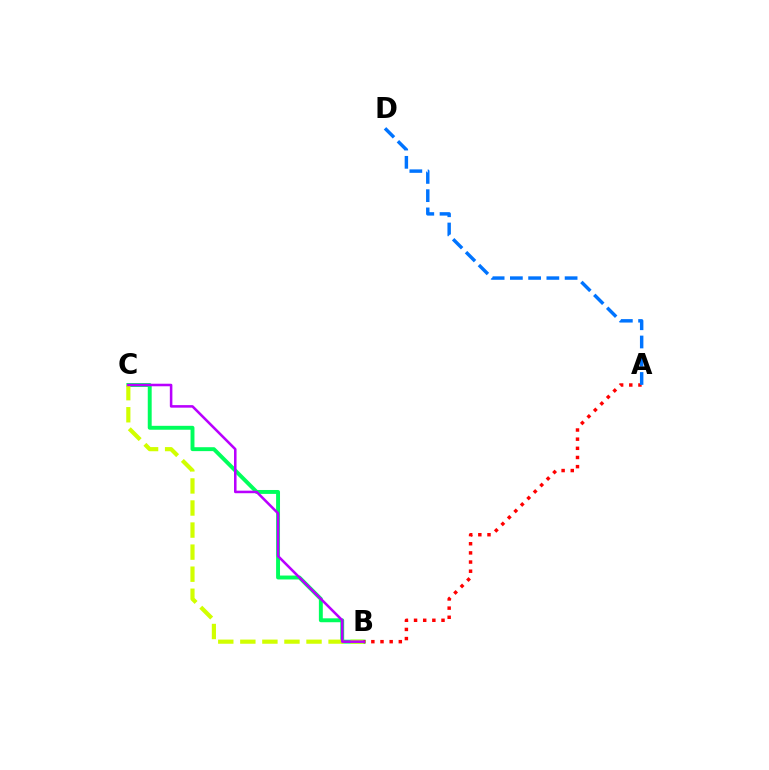{('B', 'C'): [{'color': '#00ff5c', 'line_style': 'solid', 'thickness': 2.82}, {'color': '#d1ff00', 'line_style': 'dashed', 'thickness': 3.0}, {'color': '#b900ff', 'line_style': 'solid', 'thickness': 1.83}], ('A', 'B'): [{'color': '#ff0000', 'line_style': 'dotted', 'thickness': 2.49}], ('A', 'D'): [{'color': '#0074ff', 'line_style': 'dashed', 'thickness': 2.48}]}